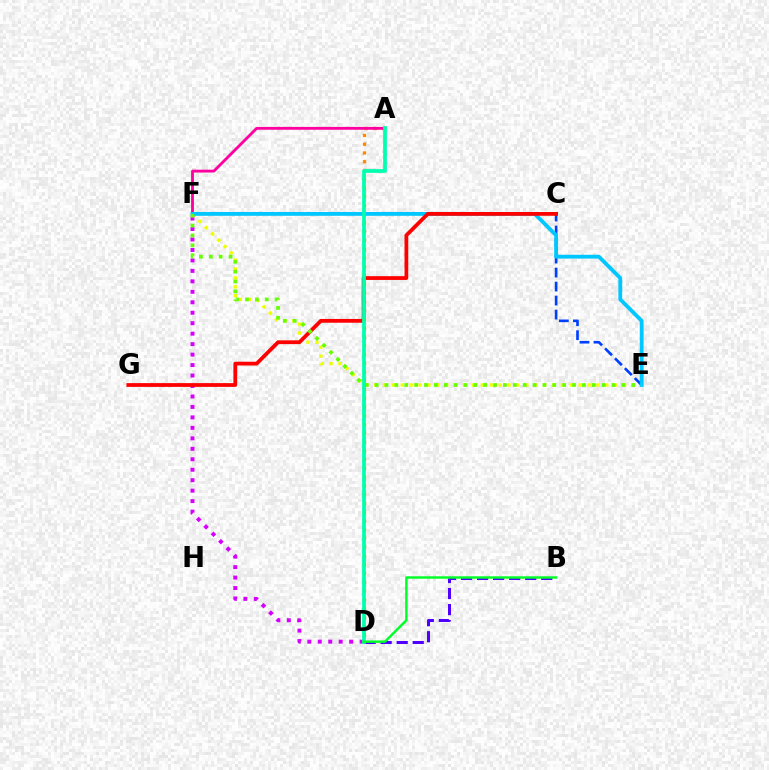{('D', 'F'): [{'color': '#d600ff', 'line_style': 'dotted', 'thickness': 2.84}], ('E', 'F'): [{'color': '#eeff00', 'line_style': 'dotted', 'thickness': 2.42}, {'color': '#00c7ff', 'line_style': 'solid', 'thickness': 2.76}, {'color': '#66ff00', 'line_style': 'dotted', 'thickness': 2.68}], ('A', 'D'): [{'color': '#ff8800', 'line_style': 'dotted', 'thickness': 2.38}, {'color': '#00ffaf', 'line_style': 'solid', 'thickness': 2.69}], ('C', 'E'): [{'color': '#003fff', 'line_style': 'dashed', 'thickness': 1.9}], ('A', 'F'): [{'color': '#ff00a0', 'line_style': 'solid', 'thickness': 2.05}], ('C', 'G'): [{'color': '#ff0000', 'line_style': 'solid', 'thickness': 2.72}], ('B', 'D'): [{'color': '#4f00ff', 'line_style': 'dashed', 'thickness': 2.18}, {'color': '#00ff27', 'line_style': 'solid', 'thickness': 1.75}]}